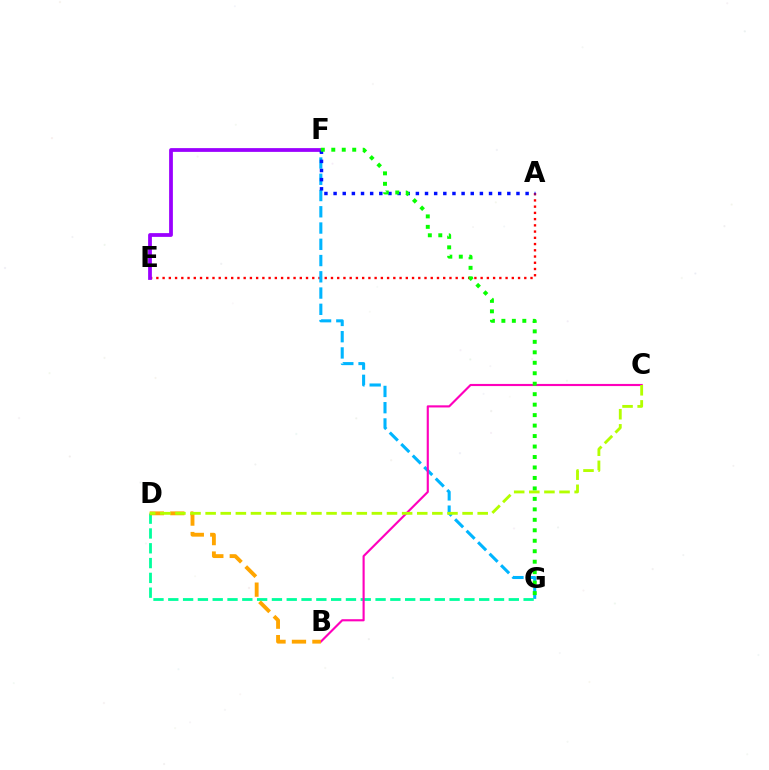{('A', 'E'): [{'color': '#ff0000', 'line_style': 'dotted', 'thickness': 1.69}], ('F', 'G'): [{'color': '#00b5ff', 'line_style': 'dashed', 'thickness': 2.21}, {'color': '#08ff00', 'line_style': 'dotted', 'thickness': 2.84}], ('D', 'G'): [{'color': '#00ff9d', 'line_style': 'dashed', 'thickness': 2.01}], ('E', 'F'): [{'color': '#9b00ff', 'line_style': 'solid', 'thickness': 2.71}], ('A', 'F'): [{'color': '#0010ff', 'line_style': 'dotted', 'thickness': 2.48}], ('B', 'C'): [{'color': '#ff00bd', 'line_style': 'solid', 'thickness': 1.54}], ('B', 'D'): [{'color': '#ffa500', 'line_style': 'dashed', 'thickness': 2.78}], ('C', 'D'): [{'color': '#b3ff00', 'line_style': 'dashed', 'thickness': 2.05}]}